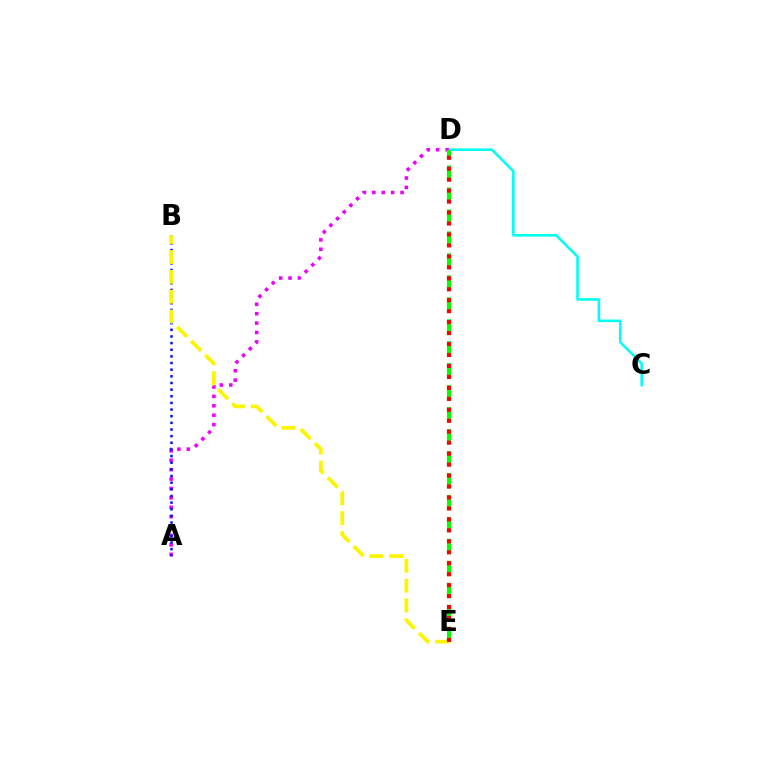{('C', 'D'): [{'color': '#00fff6', 'line_style': 'solid', 'thickness': 1.85}], ('A', 'D'): [{'color': '#ee00ff', 'line_style': 'dotted', 'thickness': 2.56}], ('A', 'B'): [{'color': '#0010ff', 'line_style': 'dotted', 'thickness': 1.81}], ('B', 'E'): [{'color': '#fcf500', 'line_style': 'dashed', 'thickness': 2.7}], ('D', 'E'): [{'color': '#08ff00', 'line_style': 'dashed', 'thickness': 2.98}, {'color': '#ff0000', 'line_style': 'dotted', 'thickness': 2.98}]}